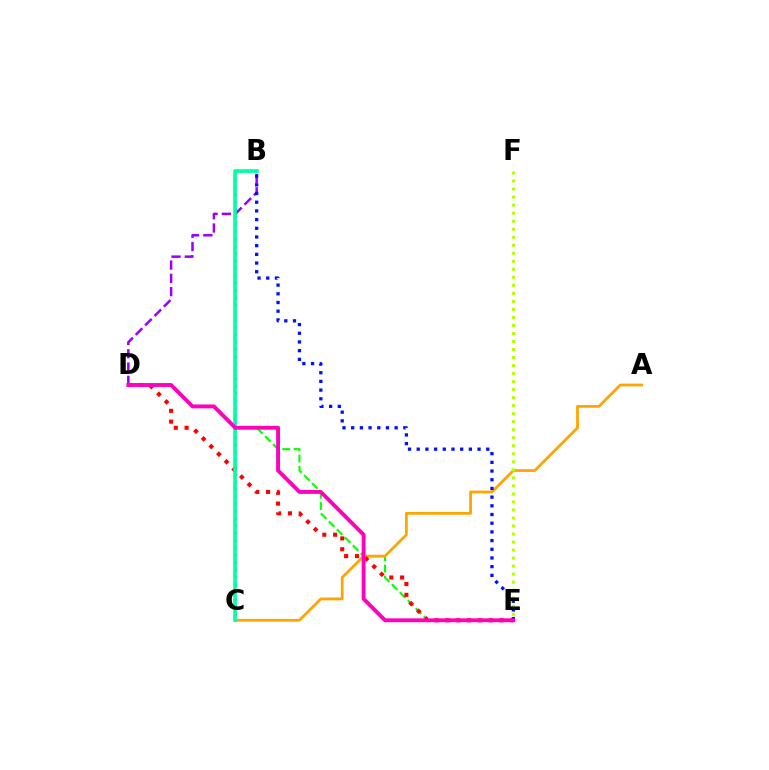{('D', 'E'): [{'color': '#08ff00', 'line_style': 'dashed', 'thickness': 1.53}, {'color': '#ff0000', 'line_style': 'dotted', 'thickness': 2.94}, {'color': '#ff00bd', 'line_style': 'solid', 'thickness': 2.79}], ('A', 'C'): [{'color': '#ffa500', 'line_style': 'solid', 'thickness': 2.0}], ('B', 'D'): [{'color': '#9b00ff', 'line_style': 'dashed', 'thickness': 1.81}], ('B', 'C'): [{'color': '#00b5ff', 'line_style': 'dotted', 'thickness': 2.0}, {'color': '#00ff9d', 'line_style': 'solid', 'thickness': 2.58}], ('B', 'E'): [{'color': '#0010ff', 'line_style': 'dotted', 'thickness': 2.36}], ('E', 'F'): [{'color': '#b3ff00', 'line_style': 'dotted', 'thickness': 2.18}]}